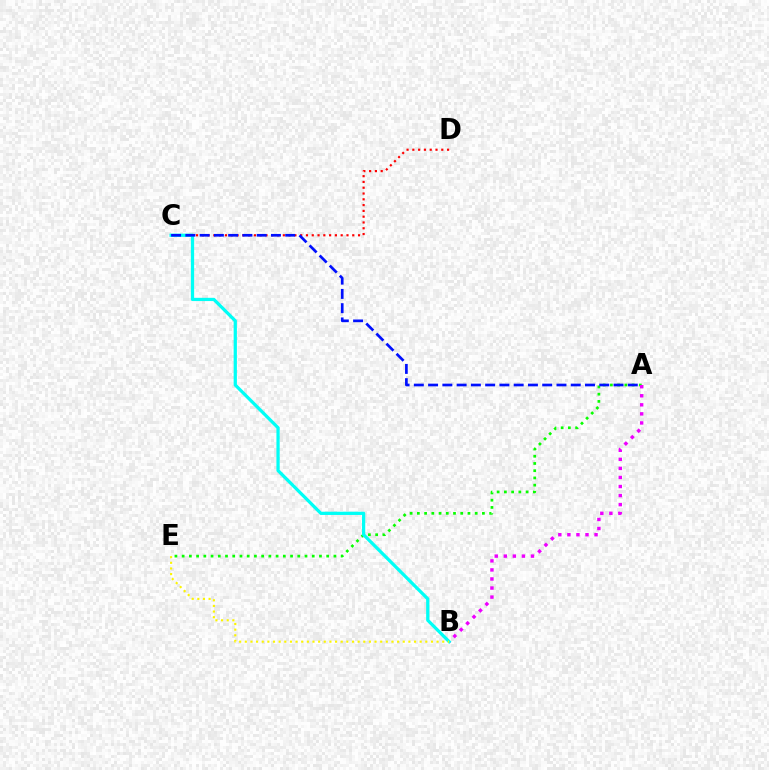{('A', 'E'): [{'color': '#08ff00', 'line_style': 'dotted', 'thickness': 1.96}], ('C', 'D'): [{'color': '#ff0000', 'line_style': 'dotted', 'thickness': 1.57}], ('A', 'B'): [{'color': '#ee00ff', 'line_style': 'dotted', 'thickness': 2.46}], ('B', 'C'): [{'color': '#00fff6', 'line_style': 'solid', 'thickness': 2.34}], ('B', 'E'): [{'color': '#fcf500', 'line_style': 'dotted', 'thickness': 1.53}], ('A', 'C'): [{'color': '#0010ff', 'line_style': 'dashed', 'thickness': 1.94}]}